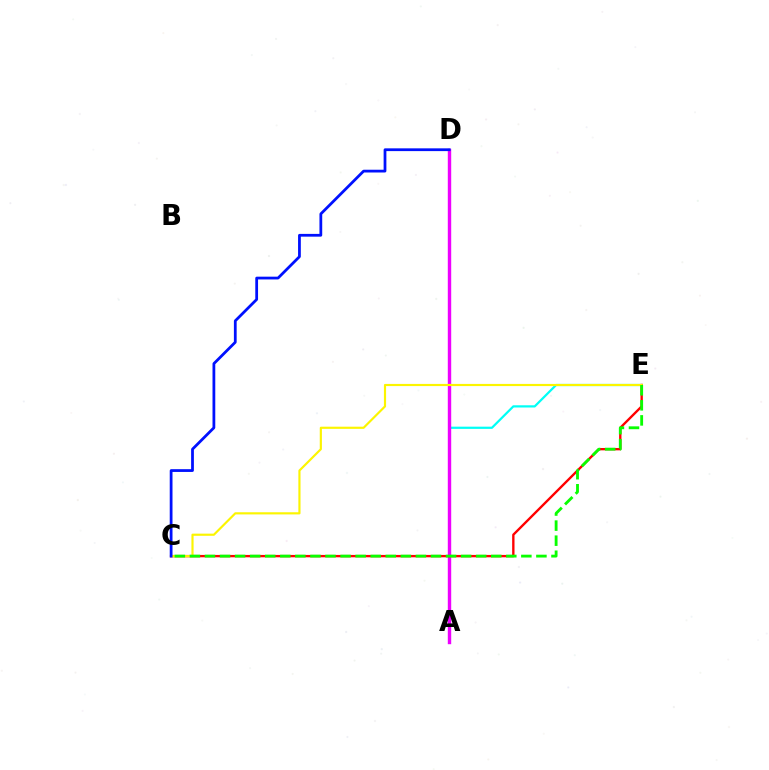{('A', 'E'): [{'color': '#00fff6', 'line_style': 'solid', 'thickness': 1.6}], ('A', 'D'): [{'color': '#ee00ff', 'line_style': 'solid', 'thickness': 2.45}], ('C', 'E'): [{'color': '#ff0000', 'line_style': 'solid', 'thickness': 1.7}, {'color': '#fcf500', 'line_style': 'solid', 'thickness': 1.56}, {'color': '#08ff00', 'line_style': 'dashed', 'thickness': 2.05}], ('C', 'D'): [{'color': '#0010ff', 'line_style': 'solid', 'thickness': 1.99}]}